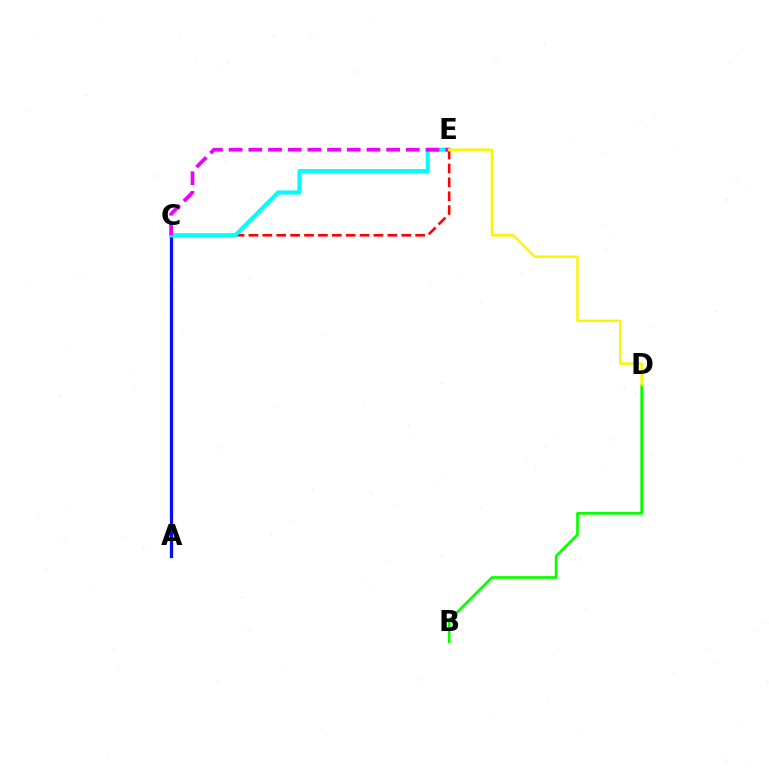{('B', 'D'): [{'color': '#08ff00', 'line_style': 'solid', 'thickness': 1.95}], ('A', 'C'): [{'color': '#0010ff', 'line_style': 'solid', 'thickness': 2.35}], ('C', 'E'): [{'color': '#ff0000', 'line_style': 'dashed', 'thickness': 1.89}, {'color': '#00fff6', 'line_style': 'solid', 'thickness': 2.97}, {'color': '#ee00ff', 'line_style': 'dashed', 'thickness': 2.67}], ('D', 'E'): [{'color': '#fcf500', 'line_style': 'solid', 'thickness': 1.78}]}